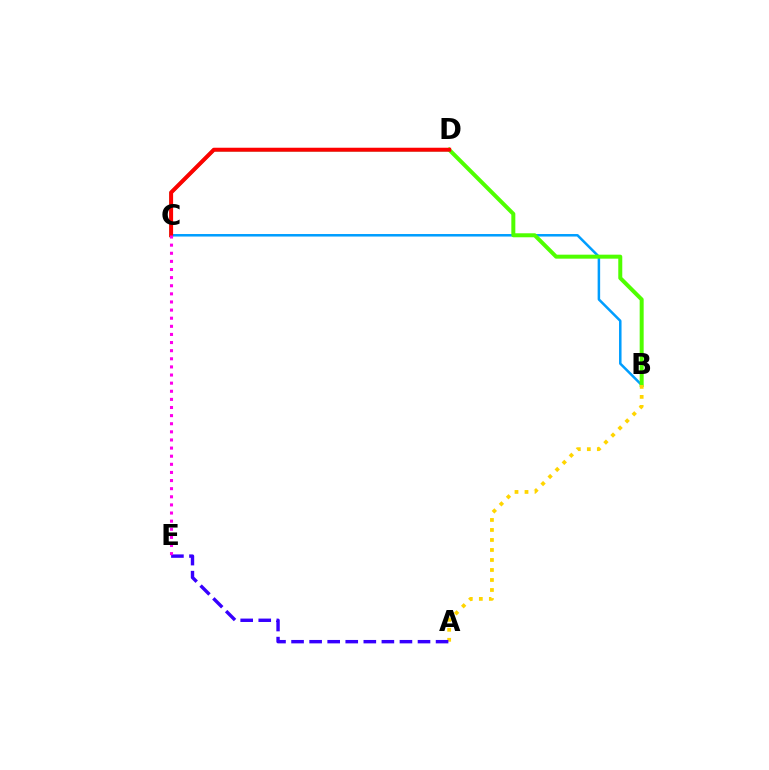{('B', 'C'): [{'color': '#009eff', 'line_style': 'solid', 'thickness': 1.81}], ('B', 'D'): [{'color': '#4fff00', 'line_style': 'solid', 'thickness': 2.87}], ('A', 'B'): [{'color': '#ffd500', 'line_style': 'dotted', 'thickness': 2.72}], ('C', 'D'): [{'color': '#00ff86', 'line_style': 'solid', 'thickness': 2.39}, {'color': '#ff0000', 'line_style': 'solid', 'thickness': 2.86}], ('A', 'E'): [{'color': '#3700ff', 'line_style': 'dashed', 'thickness': 2.45}], ('C', 'E'): [{'color': '#ff00ed', 'line_style': 'dotted', 'thickness': 2.21}]}